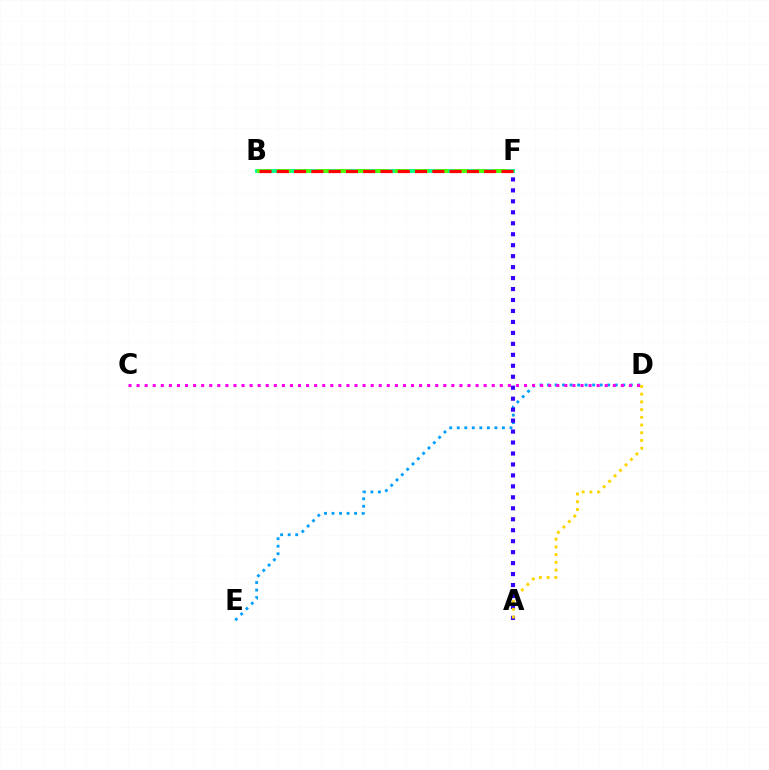{('D', 'E'): [{'color': '#009eff', 'line_style': 'dotted', 'thickness': 2.05}], ('A', 'F'): [{'color': '#3700ff', 'line_style': 'dotted', 'thickness': 2.98}], ('B', 'F'): [{'color': '#00ff86', 'line_style': 'solid', 'thickness': 2.76}, {'color': '#4fff00', 'line_style': 'dashed', 'thickness': 2.68}, {'color': '#ff0000', 'line_style': 'dashed', 'thickness': 2.35}], ('C', 'D'): [{'color': '#ff00ed', 'line_style': 'dotted', 'thickness': 2.19}], ('A', 'D'): [{'color': '#ffd500', 'line_style': 'dotted', 'thickness': 2.1}]}